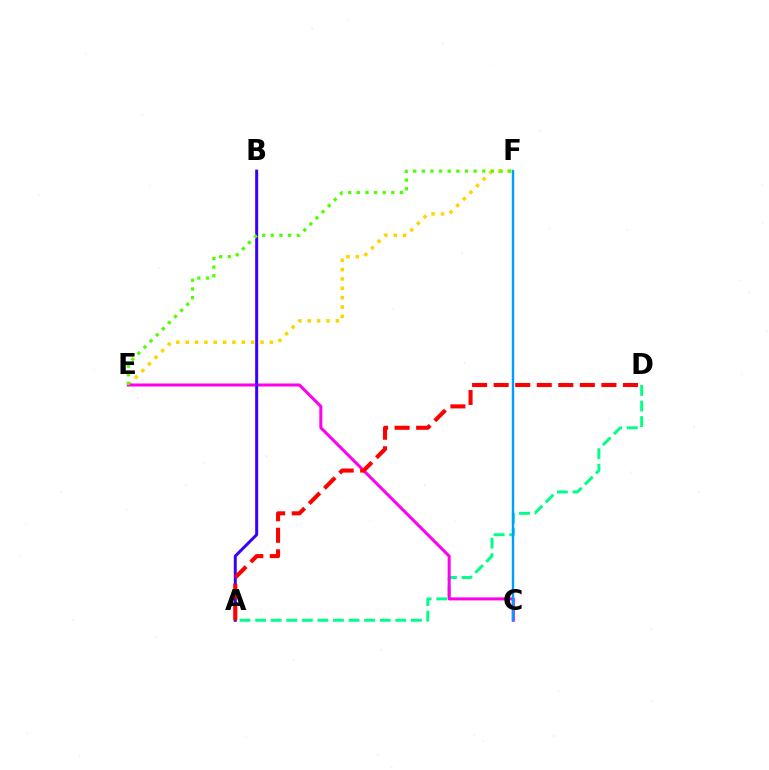{('E', 'F'): [{'color': '#ffd500', 'line_style': 'dotted', 'thickness': 2.54}, {'color': '#4fff00', 'line_style': 'dotted', 'thickness': 2.35}], ('A', 'D'): [{'color': '#00ff86', 'line_style': 'dashed', 'thickness': 2.12}, {'color': '#ff0000', 'line_style': 'dashed', 'thickness': 2.93}], ('C', 'E'): [{'color': '#ff00ed', 'line_style': 'solid', 'thickness': 2.18}], ('A', 'B'): [{'color': '#3700ff', 'line_style': 'solid', 'thickness': 2.14}], ('C', 'F'): [{'color': '#009eff', 'line_style': 'solid', 'thickness': 1.74}]}